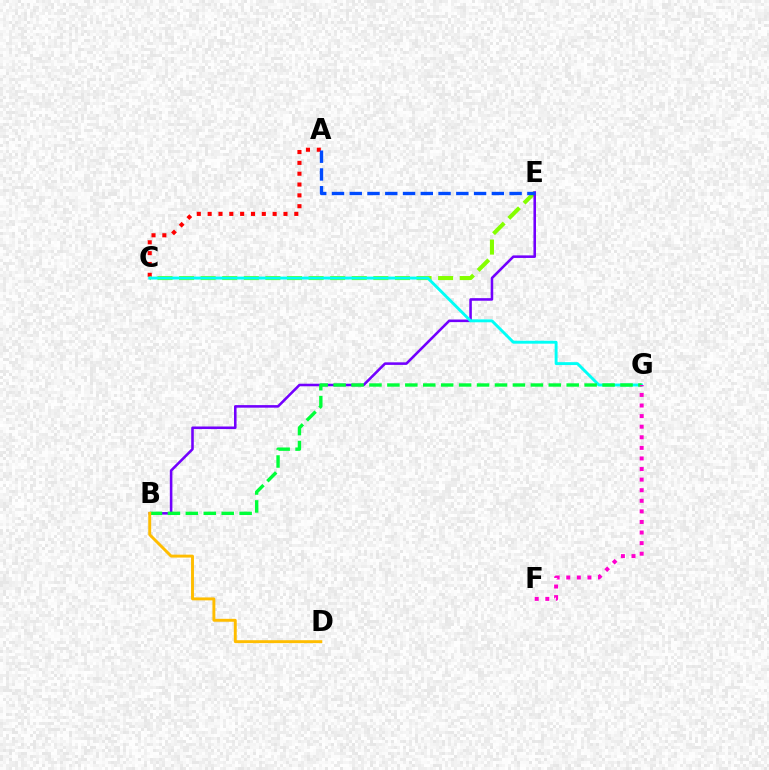{('A', 'C'): [{'color': '#ff0000', 'line_style': 'dotted', 'thickness': 2.94}], ('C', 'E'): [{'color': '#84ff00', 'line_style': 'dashed', 'thickness': 2.93}], ('B', 'E'): [{'color': '#7200ff', 'line_style': 'solid', 'thickness': 1.85}], ('C', 'G'): [{'color': '#00fff6', 'line_style': 'solid', 'thickness': 2.09}], ('B', 'G'): [{'color': '#00ff39', 'line_style': 'dashed', 'thickness': 2.44}], ('F', 'G'): [{'color': '#ff00cf', 'line_style': 'dotted', 'thickness': 2.88}], ('B', 'D'): [{'color': '#ffbd00', 'line_style': 'solid', 'thickness': 2.1}], ('A', 'E'): [{'color': '#004bff', 'line_style': 'dashed', 'thickness': 2.41}]}